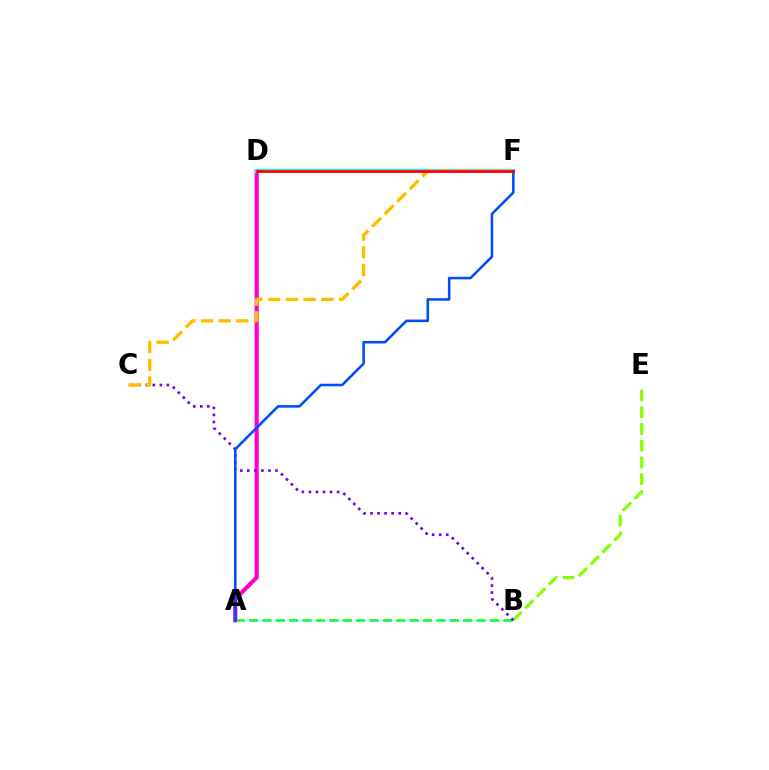{('A', 'B'): [{'color': '#00ff39', 'line_style': 'dashed', 'thickness': 1.82}], ('B', 'E'): [{'color': '#84ff00', 'line_style': 'dashed', 'thickness': 2.27}], ('A', 'D'): [{'color': '#ff00cf', 'line_style': 'solid', 'thickness': 3.0}], ('D', 'F'): [{'color': '#00fff6', 'line_style': 'solid', 'thickness': 2.88}, {'color': '#ff0000', 'line_style': 'solid', 'thickness': 1.97}], ('B', 'C'): [{'color': '#7200ff', 'line_style': 'dotted', 'thickness': 1.91}], ('A', 'F'): [{'color': '#004bff', 'line_style': 'solid', 'thickness': 1.84}], ('C', 'F'): [{'color': '#ffbd00', 'line_style': 'dashed', 'thickness': 2.41}]}